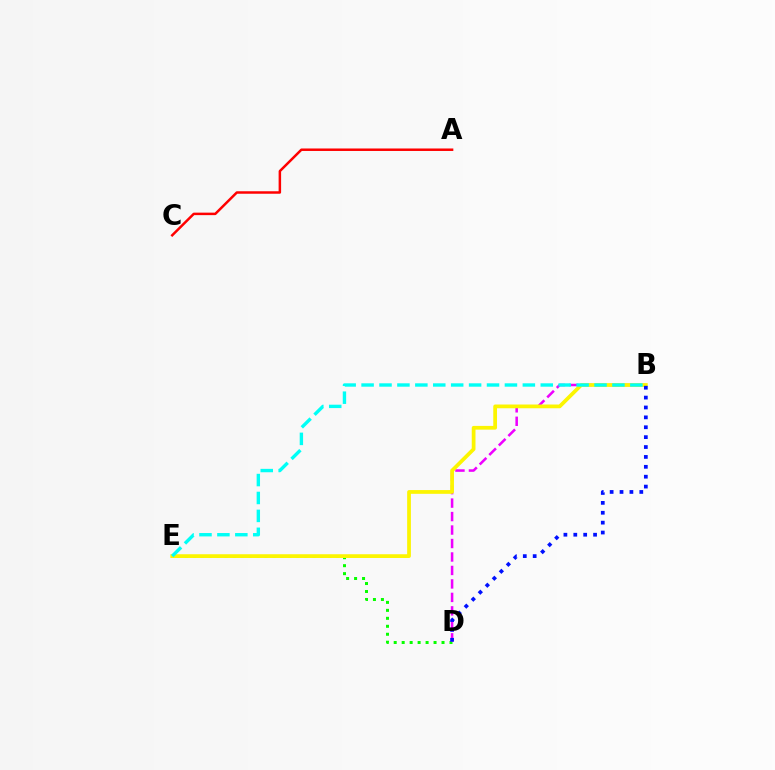{('A', 'C'): [{'color': '#ff0000', 'line_style': 'solid', 'thickness': 1.79}], ('D', 'E'): [{'color': '#08ff00', 'line_style': 'dotted', 'thickness': 2.17}], ('B', 'D'): [{'color': '#ee00ff', 'line_style': 'dashed', 'thickness': 1.83}, {'color': '#0010ff', 'line_style': 'dotted', 'thickness': 2.69}], ('B', 'E'): [{'color': '#fcf500', 'line_style': 'solid', 'thickness': 2.7}, {'color': '#00fff6', 'line_style': 'dashed', 'thickness': 2.43}]}